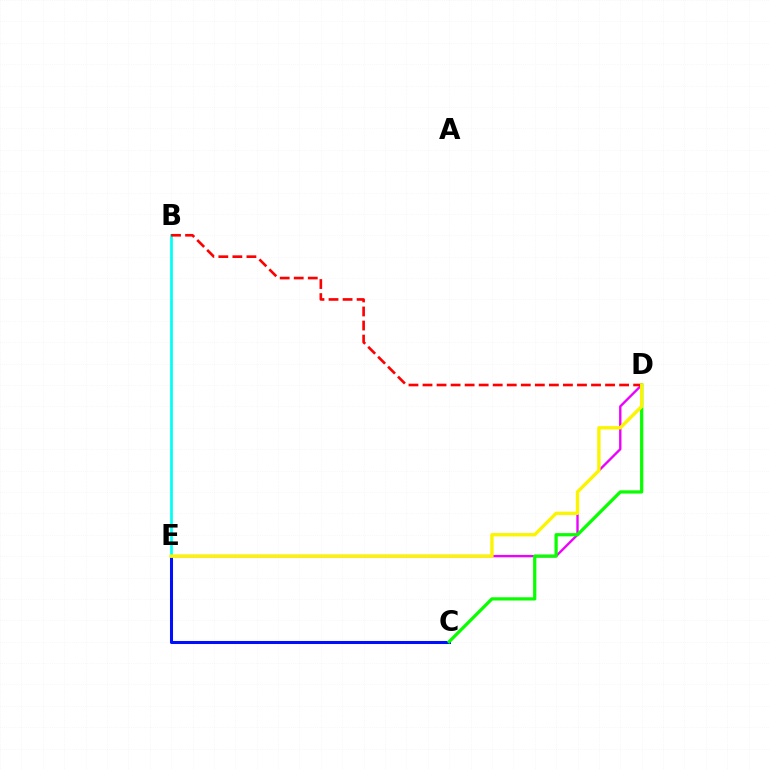{('C', 'E'): [{'color': '#0010ff', 'line_style': 'solid', 'thickness': 2.19}], ('D', 'E'): [{'color': '#ee00ff', 'line_style': 'solid', 'thickness': 1.7}, {'color': '#fcf500', 'line_style': 'solid', 'thickness': 2.41}], ('B', 'E'): [{'color': '#00fff6', 'line_style': 'solid', 'thickness': 1.96}], ('B', 'D'): [{'color': '#ff0000', 'line_style': 'dashed', 'thickness': 1.91}], ('C', 'D'): [{'color': '#08ff00', 'line_style': 'solid', 'thickness': 2.33}]}